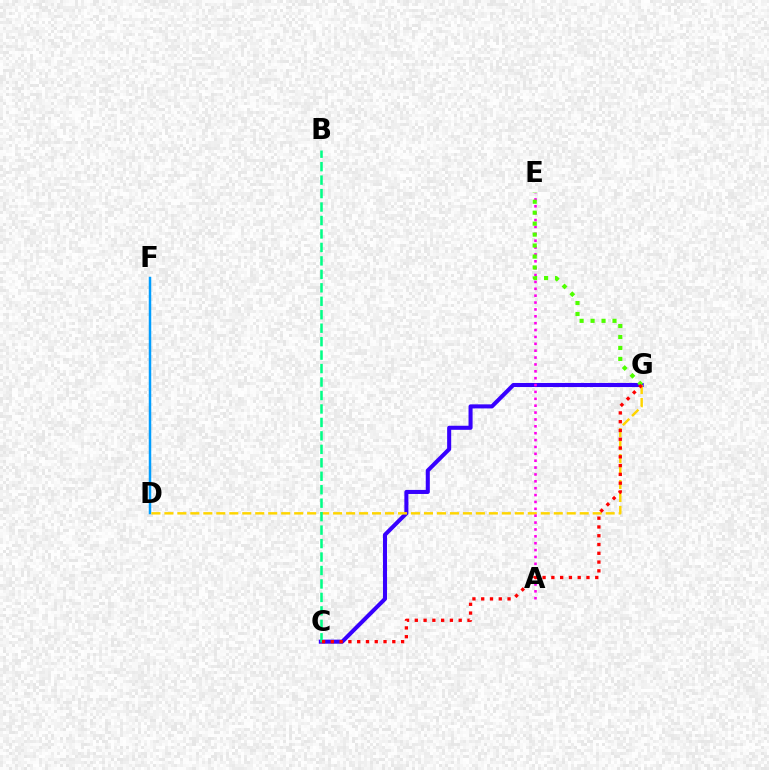{('C', 'G'): [{'color': '#3700ff', 'line_style': 'solid', 'thickness': 2.92}, {'color': '#ff0000', 'line_style': 'dotted', 'thickness': 2.39}], ('D', 'F'): [{'color': '#009eff', 'line_style': 'solid', 'thickness': 1.79}], ('D', 'G'): [{'color': '#ffd500', 'line_style': 'dashed', 'thickness': 1.76}], ('B', 'C'): [{'color': '#00ff86', 'line_style': 'dashed', 'thickness': 1.83}], ('A', 'E'): [{'color': '#ff00ed', 'line_style': 'dotted', 'thickness': 1.87}], ('E', 'G'): [{'color': '#4fff00', 'line_style': 'dotted', 'thickness': 2.98}]}